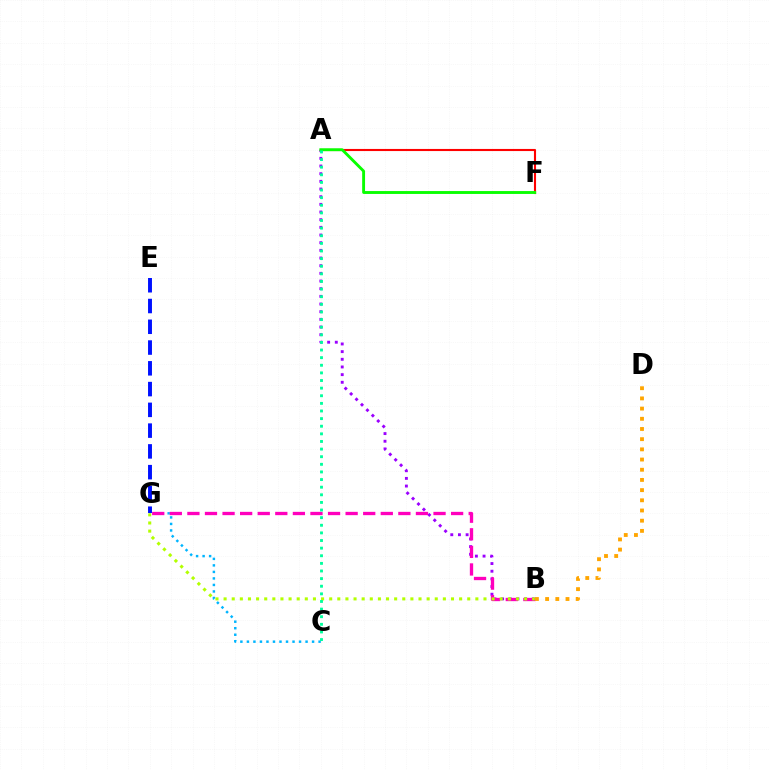{('C', 'G'): [{'color': '#00b5ff', 'line_style': 'dotted', 'thickness': 1.77}], ('A', 'B'): [{'color': '#9b00ff', 'line_style': 'dotted', 'thickness': 2.08}], ('B', 'G'): [{'color': '#ff00bd', 'line_style': 'dashed', 'thickness': 2.39}, {'color': '#b3ff00', 'line_style': 'dotted', 'thickness': 2.21}], ('A', 'F'): [{'color': '#ff0000', 'line_style': 'solid', 'thickness': 1.52}, {'color': '#08ff00', 'line_style': 'solid', 'thickness': 2.08}], ('B', 'D'): [{'color': '#ffa500', 'line_style': 'dotted', 'thickness': 2.77}], ('E', 'G'): [{'color': '#0010ff', 'line_style': 'dashed', 'thickness': 2.82}], ('A', 'C'): [{'color': '#00ff9d', 'line_style': 'dotted', 'thickness': 2.07}]}